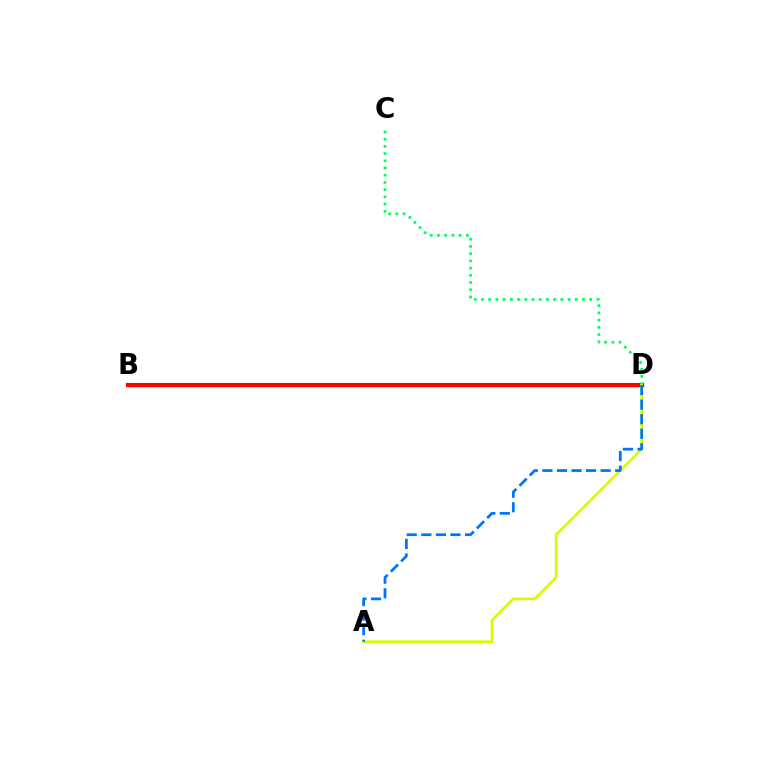{('B', 'D'): [{'color': '#b900ff', 'line_style': 'solid', 'thickness': 2.4}, {'color': '#ff0000', 'line_style': 'solid', 'thickness': 2.95}], ('C', 'D'): [{'color': '#00ff5c', 'line_style': 'dotted', 'thickness': 1.96}], ('A', 'D'): [{'color': '#d1ff00', 'line_style': 'solid', 'thickness': 1.9}, {'color': '#0074ff', 'line_style': 'dashed', 'thickness': 1.98}]}